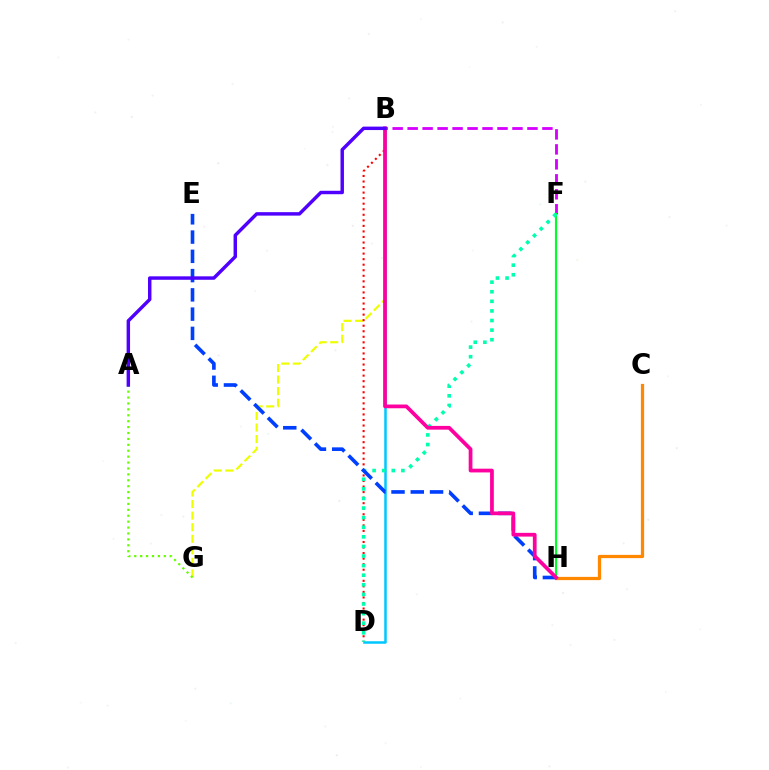{('C', 'H'): [{'color': '#ff8800', 'line_style': 'solid', 'thickness': 2.34}], ('B', 'G'): [{'color': '#eeff00', 'line_style': 'dashed', 'thickness': 1.57}], ('B', 'D'): [{'color': '#ff0000', 'line_style': 'dotted', 'thickness': 1.51}, {'color': '#00c7ff', 'line_style': 'solid', 'thickness': 1.81}], ('B', 'F'): [{'color': '#d600ff', 'line_style': 'dashed', 'thickness': 2.03}], ('F', 'H'): [{'color': '#00ff27', 'line_style': 'solid', 'thickness': 1.56}], ('D', 'F'): [{'color': '#00ffaf', 'line_style': 'dotted', 'thickness': 2.61}], ('E', 'H'): [{'color': '#003fff', 'line_style': 'dashed', 'thickness': 2.62}], ('A', 'G'): [{'color': '#66ff00', 'line_style': 'dotted', 'thickness': 1.61}], ('B', 'H'): [{'color': '#ff00a0', 'line_style': 'solid', 'thickness': 2.69}], ('A', 'B'): [{'color': '#4f00ff', 'line_style': 'solid', 'thickness': 2.48}]}